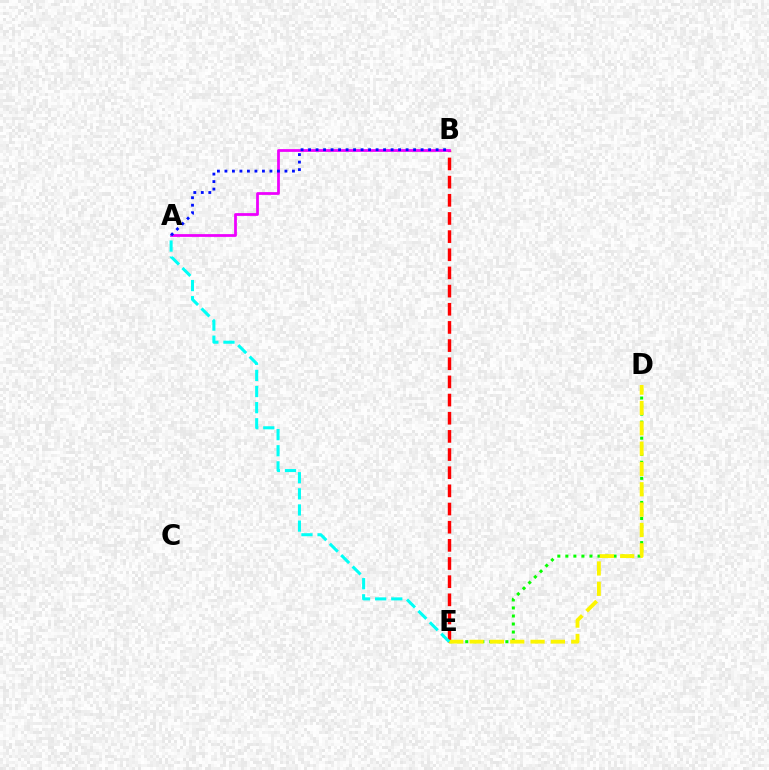{('B', 'E'): [{'color': '#ff0000', 'line_style': 'dashed', 'thickness': 2.47}], ('A', 'B'): [{'color': '#ee00ff', 'line_style': 'solid', 'thickness': 1.99}, {'color': '#0010ff', 'line_style': 'dotted', 'thickness': 2.04}], ('D', 'E'): [{'color': '#08ff00', 'line_style': 'dotted', 'thickness': 2.18}, {'color': '#fcf500', 'line_style': 'dashed', 'thickness': 2.76}], ('A', 'E'): [{'color': '#00fff6', 'line_style': 'dashed', 'thickness': 2.19}]}